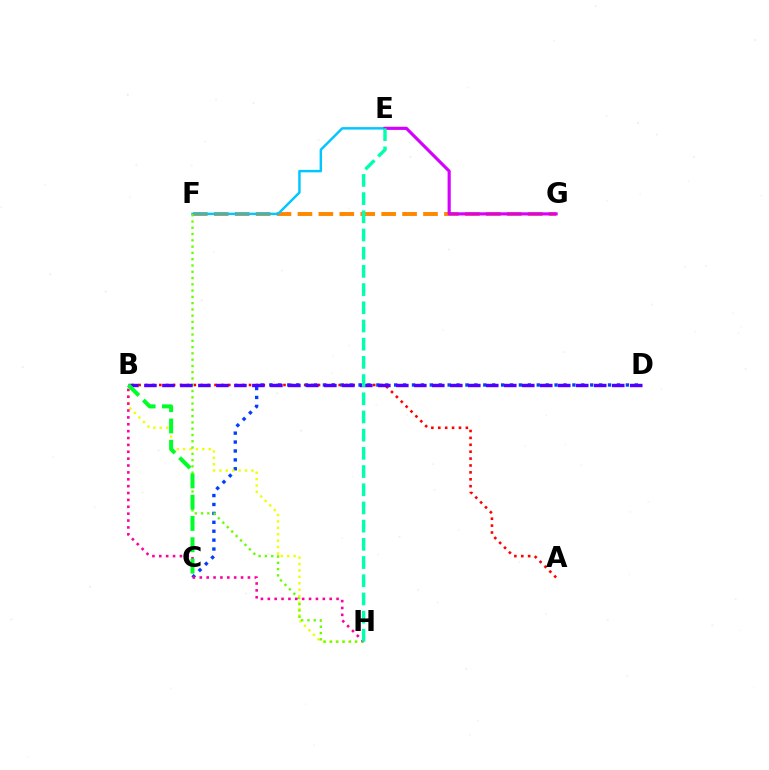{('A', 'B'): [{'color': '#ff0000', 'line_style': 'dotted', 'thickness': 1.87}], ('F', 'G'): [{'color': '#ff8800', 'line_style': 'dashed', 'thickness': 2.84}], ('C', 'D'): [{'color': '#003fff', 'line_style': 'dotted', 'thickness': 2.42}], ('E', 'F'): [{'color': '#00c7ff', 'line_style': 'solid', 'thickness': 1.76}], ('B', 'H'): [{'color': '#eeff00', 'line_style': 'dotted', 'thickness': 1.74}, {'color': '#ff00a0', 'line_style': 'dotted', 'thickness': 1.87}], ('F', 'H'): [{'color': '#66ff00', 'line_style': 'dotted', 'thickness': 1.71}], ('E', 'G'): [{'color': '#d600ff', 'line_style': 'solid', 'thickness': 2.26}], ('B', 'D'): [{'color': '#4f00ff', 'line_style': 'dashed', 'thickness': 2.44}], ('B', 'C'): [{'color': '#00ff27', 'line_style': 'dashed', 'thickness': 2.89}], ('E', 'H'): [{'color': '#00ffaf', 'line_style': 'dashed', 'thickness': 2.47}]}